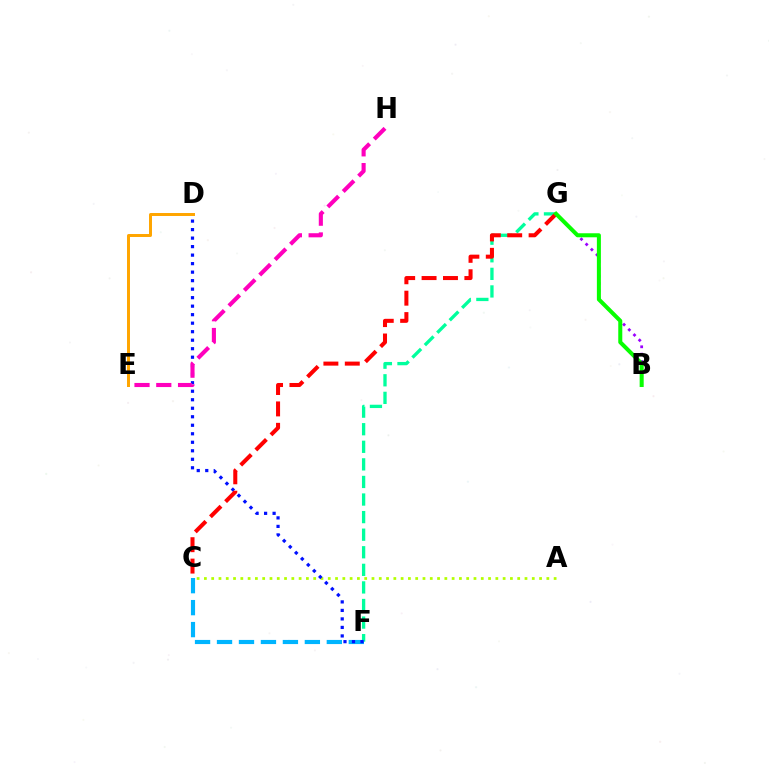{('F', 'G'): [{'color': '#00ff9d', 'line_style': 'dashed', 'thickness': 2.39}], ('C', 'F'): [{'color': '#00b5ff', 'line_style': 'dashed', 'thickness': 2.98}], ('B', 'G'): [{'color': '#9b00ff', 'line_style': 'dotted', 'thickness': 2.0}, {'color': '#08ff00', 'line_style': 'solid', 'thickness': 2.9}], ('A', 'C'): [{'color': '#b3ff00', 'line_style': 'dotted', 'thickness': 1.98}], ('D', 'F'): [{'color': '#0010ff', 'line_style': 'dotted', 'thickness': 2.31}], ('C', 'G'): [{'color': '#ff0000', 'line_style': 'dashed', 'thickness': 2.91}], ('D', 'E'): [{'color': '#ffa500', 'line_style': 'solid', 'thickness': 2.15}], ('E', 'H'): [{'color': '#ff00bd', 'line_style': 'dashed', 'thickness': 2.96}]}